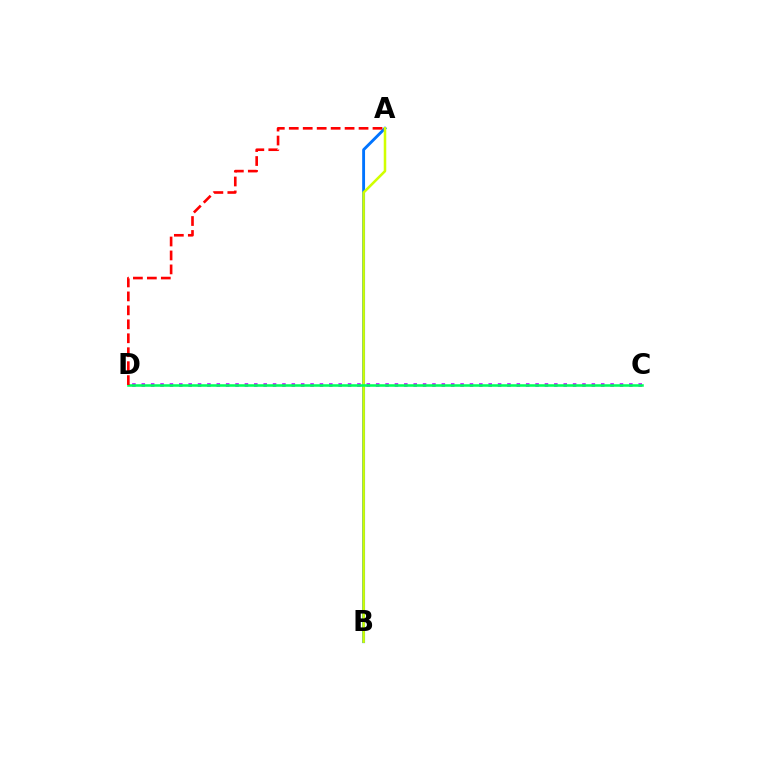{('A', 'B'): [{'color': '#0074ff', 'line_style': 'solid', 'thickness': 2.07}, {'color': '#d1ff00', 'line_style': 'solid', 'thickness': 1.83}], ('C', 'D'): [{'color': '#b900ff', 'line_style': 'dotted', 'thickness': 2.55}, {'color': '#00ff5c', 'line_style': 'solid', 'thickness': 1.84}], ('A', 'D'): [{'color': '#ff0000', 'line_style': 'dashed', 'thickness': 1.9}]}